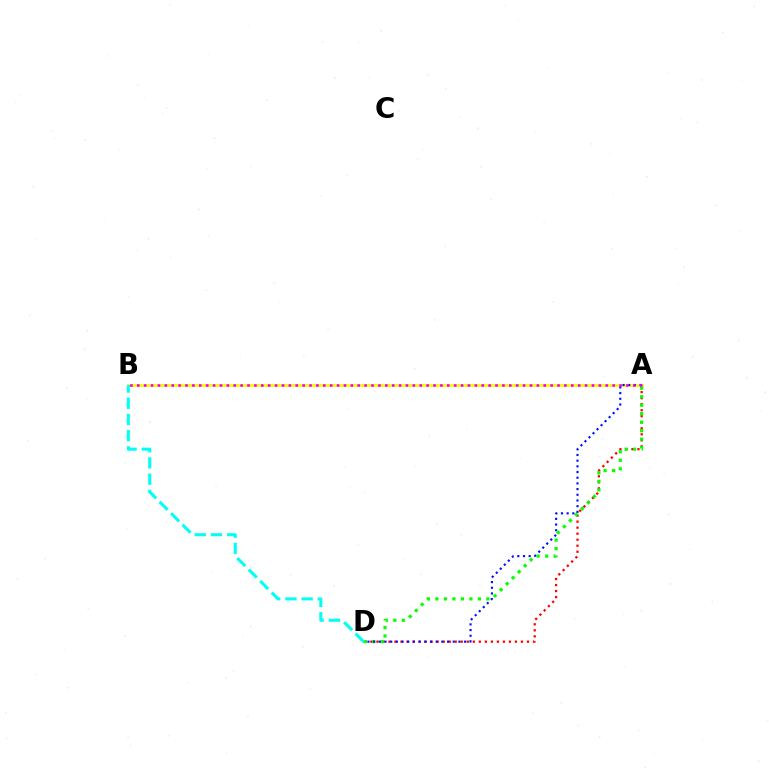{('A', 'D'): [{'color': '#ff0000', 'line_style': 'dotted', 'thickness': 1.64}, {'color': '#08ff00', 'line_style': 'dotted', 'thickness': 2.31}, {'color': '#0010ff', 'line_style': 'dotted', 'thickness': 1.54}], ('A', 'B'): [{'color': '#fcf500', 'line_style': 'solid', 'thickness': 1.96}, {'color': '#ee00ff', 'line_style': 'dotted', 'thickness': 1.87}], ('B', 'D'): [{'color': '#00fff6', 'line_style': 'dashed', 'thickness': 2.2}]}